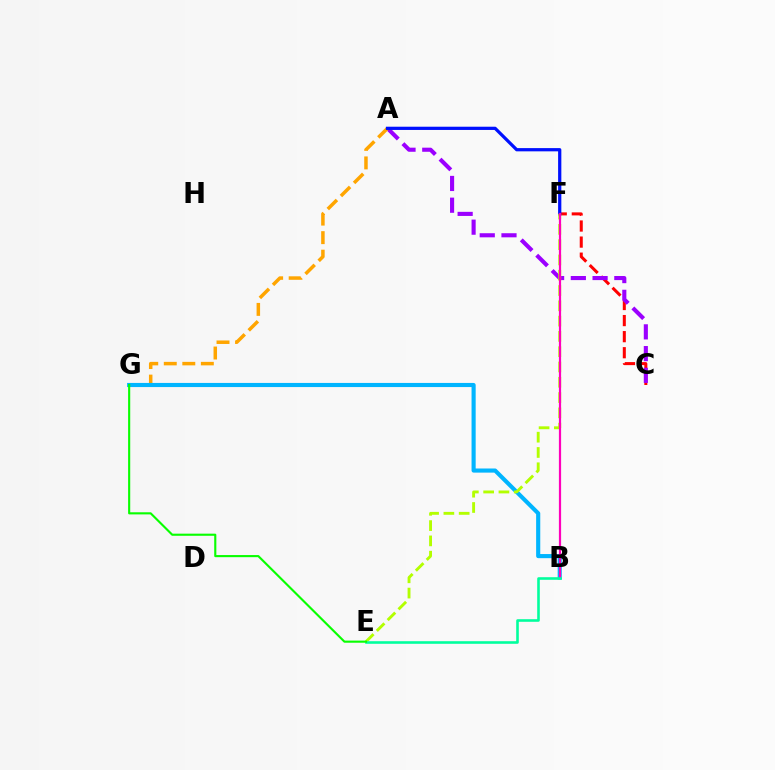{('C', 'F'): [{'color': '#ff0000', 'line_style': 'dashed', 'thickness': 2.18}], ('A', 'C'): [{'color': '#9b00ff', 'line_style': 'dashed', 'thickness': 2.95}], ('A', 'G'): [{'color': '#ffa500', 'line_style': 'dashed', 'thickness': 2.52}], ('A', 'F'): [{'color': '#0010ff', 'line_style': 'solid', 'thickness': 2.33}], ('B', 'G'): [{'color': '#00b5ff', 'line_style': 'solid', 'thickness': 2.97}], ('E', 'F'): [{'color': '#b3ff00', 'line_style': 'dashed', 'thickness': 2.08}], ('B', 'F'): [{'color': '#ff00bd', 'line_style': 'solid', 'thickness': 1.59}], ('B', 'E'): [{'color': '#00ff9d', 'line_style': 'solid', 'thickness': 1.87}], ('E', 'G'): [{'color': '#08ff00', 'line_style': 'solid', 'thickness': 1.53}]}